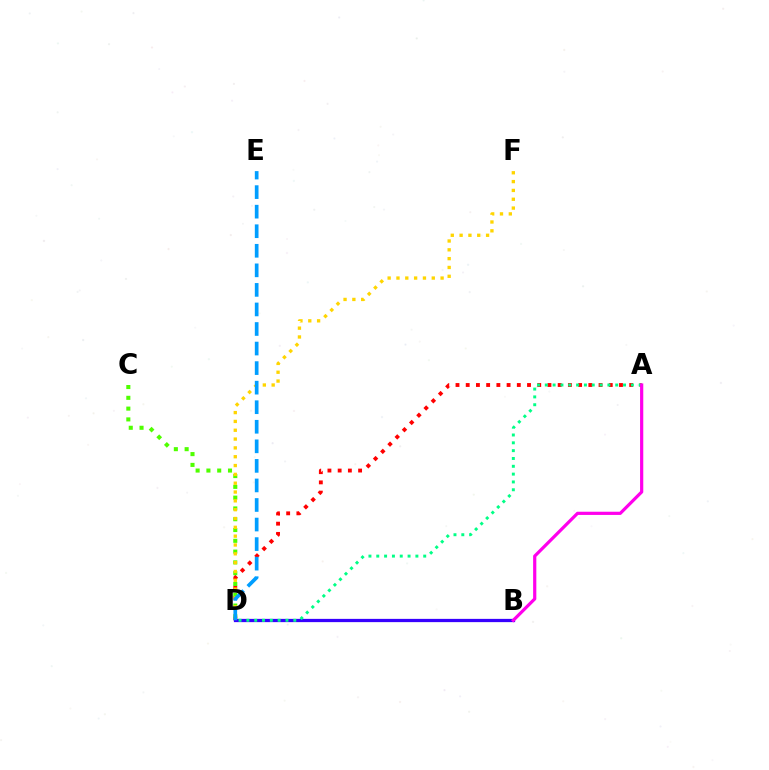{('A', 'D'): [{'color': '#ff0000', 'line_style': 'dotted', 'thickness': 2.78}, {'color': '#00ff86', 'line_style': 'dotted', 'thickness': 2.13}], ('C', 'D'): [{'color': '#4fff00', 'line_style': 'dotted', 'thickness': 2.93}], ('B', 'D'): [{'color': '#3700ff', 'line_style': 'solid', 'thickness': 2.34}], ('A', 'B'): [{'color': '#ff00ed', 'line_style': 'solid', 'thickness': 2.31}], ('D', 'F'): [{'color': '#ffd500', 'line_style': 'dotted', 'thickness': 2.4}], ('D', 'E'): [{'color': '#009eff', 'line_style': 'dashed', 'thickness': 2.66}]}